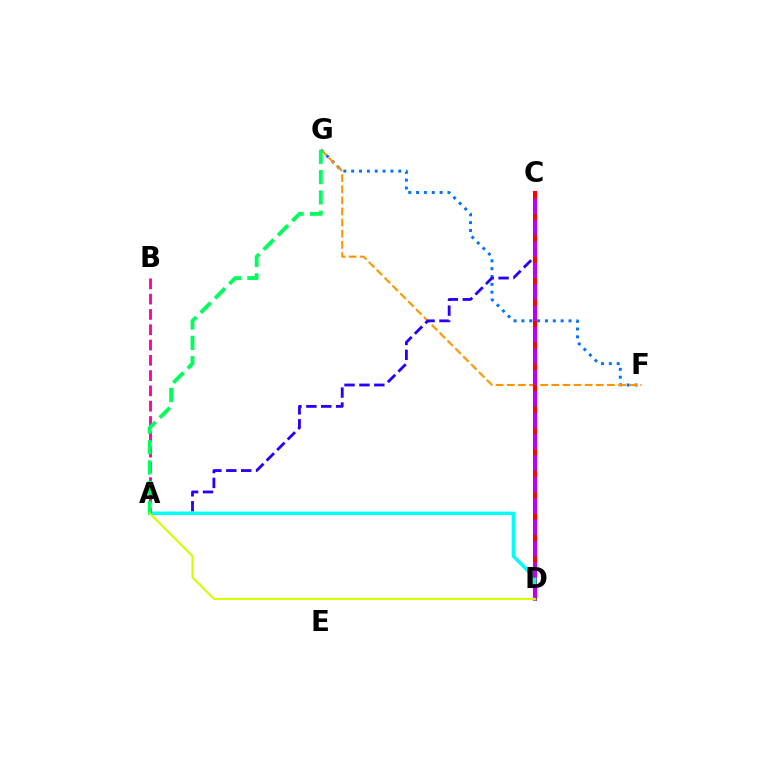{('F', 'G'): [{'color': '#0074ff', 'line_style': 'dotted', 'thickness': 2.13}, {'color': '#ff9400', 'line_style': 'dashed', 'thickness': 1.51}], ('A', 'C'): [{'color': '#2500ff', 'line_style': 'dashed', 'thickness': 2.02}], ('C', 'D'): [{'color': '#3dff00', 'line_style': 'solid', 'thickness': 2.21}, {'color': '#ff0000', 'line_style': 'solid', 'thickness': 2.93}, {'color': '#b900ff', 'line_style': 'dashed', 'thickness': 2.91}], ('A', 'D'): [{'color': '#00fff6', 'line_style': 'solid', 'thickness': 2.46}, {'color': '#d1ff00', 'line_style': 'solid', 'thickness': 1.51}], ('A', 'B'): [{'color': '#ff00ac', 'line_style': 'dashed', 'thickness': 2.08}], ('A', 'G'): [{'color': '#00ff5c', 'line_style': 'dashed', 'thickness': 2.76}]}